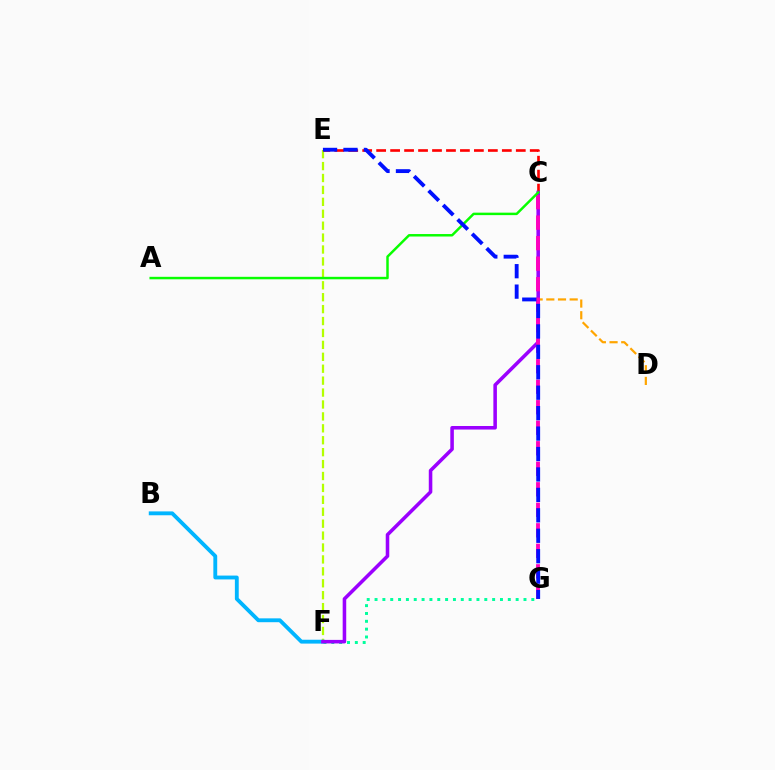{('E', 'F'): [{'color': '#b3ff00', 'line_style': 'dashed', 'thickness': 1.62}], ('B', 'F'): [{'color': '#00b5ff', 'line_style': 'solid', 'thickness': 2.77}], ('F', 'G'): [{'color': '#00ff9d', 'line_style': 'dotted', 'thickness': 2.13}], ('C', 'D'): [{'color': '#ffa500', 'line_style': 'dashed', 'thickness': 1.59}], ('C', 'E'): [{'color': '#ff0000', 'line_style': 'dashed', 'thickness': 1.9}], ('C', 'F'): [{'color': '#9b00ff', 'line_style': 'solid', 'thickness': 2.55}], ('C', 'G'): [{'color': '#ff00bd', 'line_style': 'dashed', 'thickness': 2.79}], ('A', 'C'): [{'color': '#08ff00', 'line_style': 'solid', 'thickness': 1.78}], ('E', 'G'): [{'color': '#0010ff', 'line_style': 'dashed', 'thickness': 2.78}]}